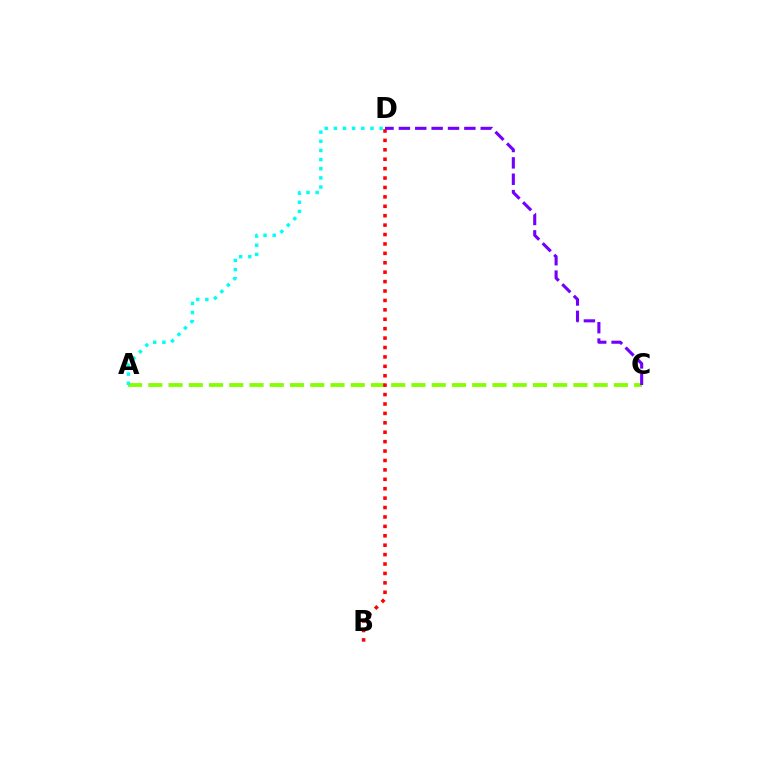{('A', 'C'): [{'color': '#84ff00', 'line_style': 'dashed', 'thickness': 2.75}], ('A', 'D'): [{'color': '#00fff6', 'line_style': 'dotted', 'thickness': 2.49}], ('B', 'D'): [{'color': '#ff0000', 'line_style': 'dotted', 'thickness': 2.56}], ('C', 'D'): [{'color': '#7200ff', 'line_style': 'dashed', 'thickness': 2.22}]}